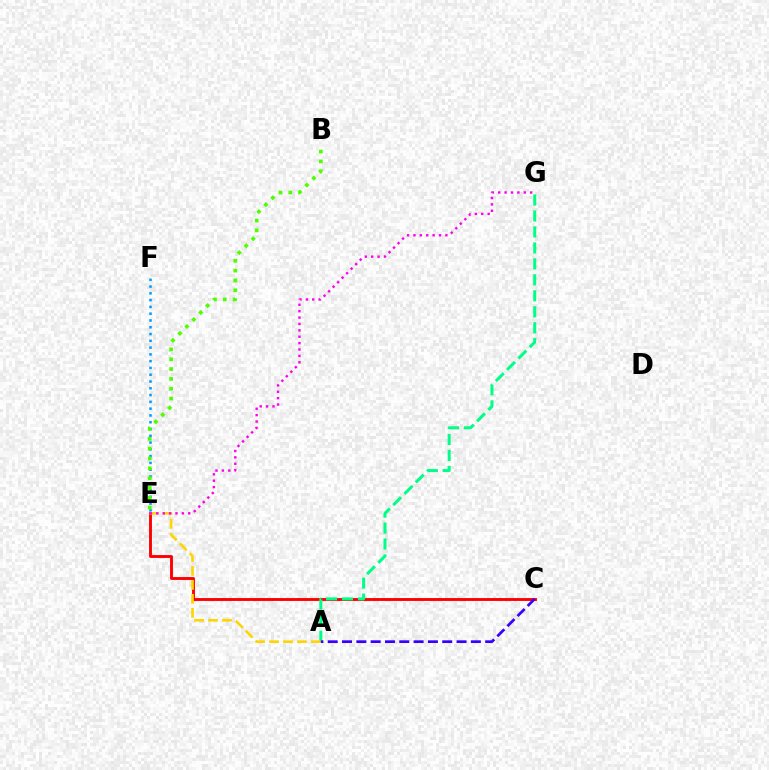{('E', 'F'): [{'color': '#009eff', 'line_style': 'dotted', 'thickness': 1.84}], ('C', 'E'): [{'color': '#ff0000', 'line_style': 'solid', 'thickness': 2.07}], ('A', 'G'): [{'color': '#00ff86', 'line_style': 'dashed', 'thickness': 2.17}], ('A', 'E'): [{'color': '#ffd500', 'line_style': 'dashed', 'thickness': 1.9}], ('B', 'E'): [{'color': '#4fff00', 'line_style': 'dotted', 'thickness': 2.67}], ('A', 'C'): [{'color': '#3700ff', 'line_style': 'dashed', 'thickness': 1.94}], ('E', 'G'): [{'color': '#ff00ed', 'line_style': 'dotted', 'thickness': 1.74}]}